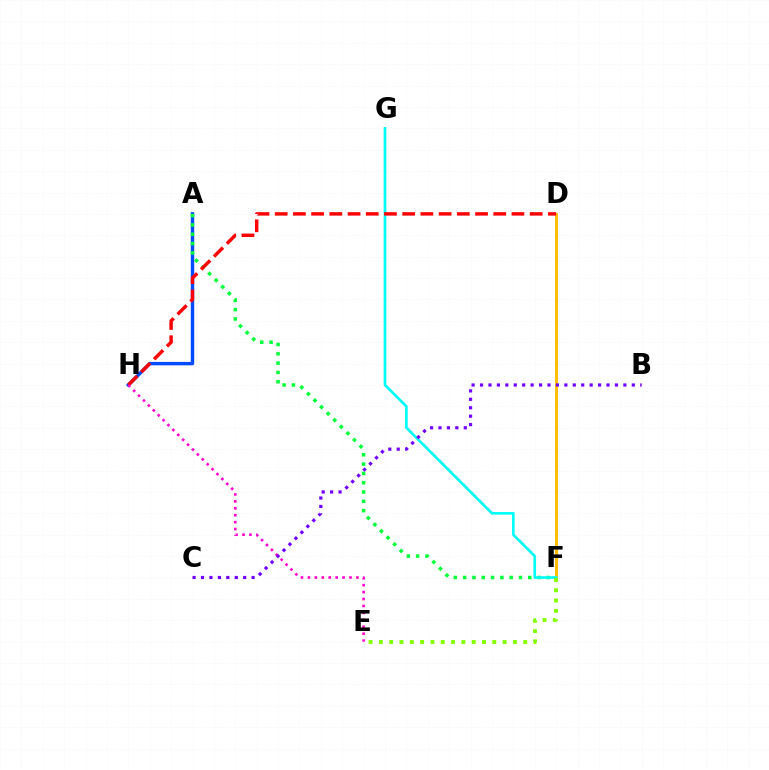{('A', 'H'): [{'color': '#004bff', 'line_style': 'solid', 'thickness': 2.46}], ('A', 'F'): [{'color': '#00ff39', 'line_style': 'dotted', 'thickness': 2.53}], ('D', 'F'): [{'color': '#ffbd00', 'line_style': 'solid', 'thickness': 2.13}], ('F', 'G'): [{'color': '#00fff6', 'line_style': 'solid', 'thickness': 1.92}], ('E', 'F'): [{'color': '#84ff00', 'line_style': 'dotted', 'thickness': 2.8}], ('D', 'H'): [{'color': '#ff0000', 'line_style': 'dashed', 'thickness': 2.47}], ('E', 'H'): [{'color': '#ff00cf', 'line_style': 'dotted', 'thickness': 1.88}], ('B', 'C'): [{'color': '#7200ff', 'line_style': 'dotted', 'thickness': 2.29}]}